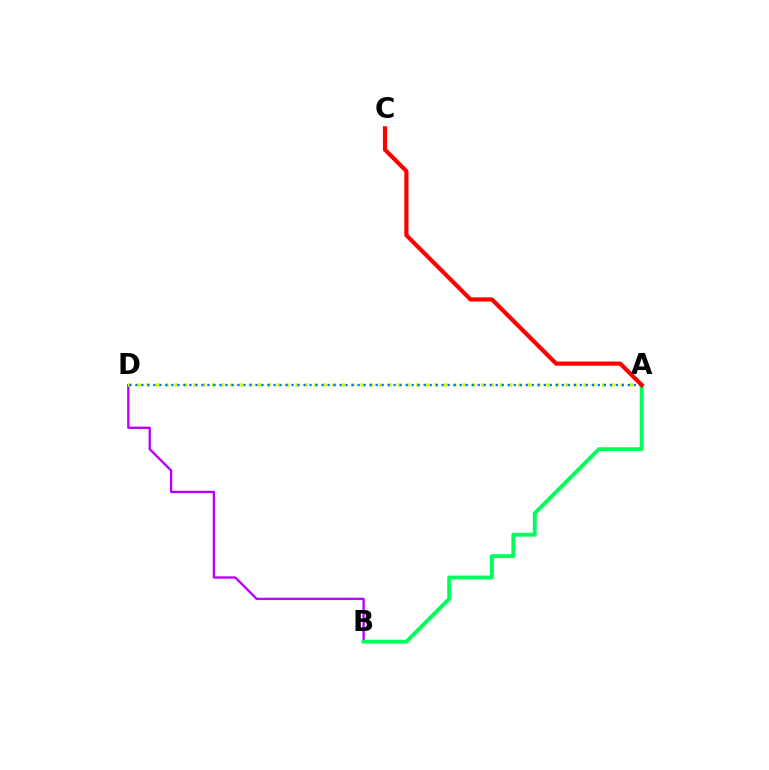{('B', 'D'): [{'color': '#b900ff', 'line_style': 'solid', 'thickness': 1.68}], ('A', 'B'): [{'color': '#00ff5c', 'line_style': 'solid', 'thickness': 2.8}], ('A', 'D'): [{'color': '#d1ff00', 'line_style': 'dotted', 'thickness': 2.52}, {'color': '#0074ff', 'line_style': 'dotted', 'thickness': 1.63}], ('A', 'C'): [{'color': '#ff0000', 'line_style': 'solid', 'thickness': 3.0}]}